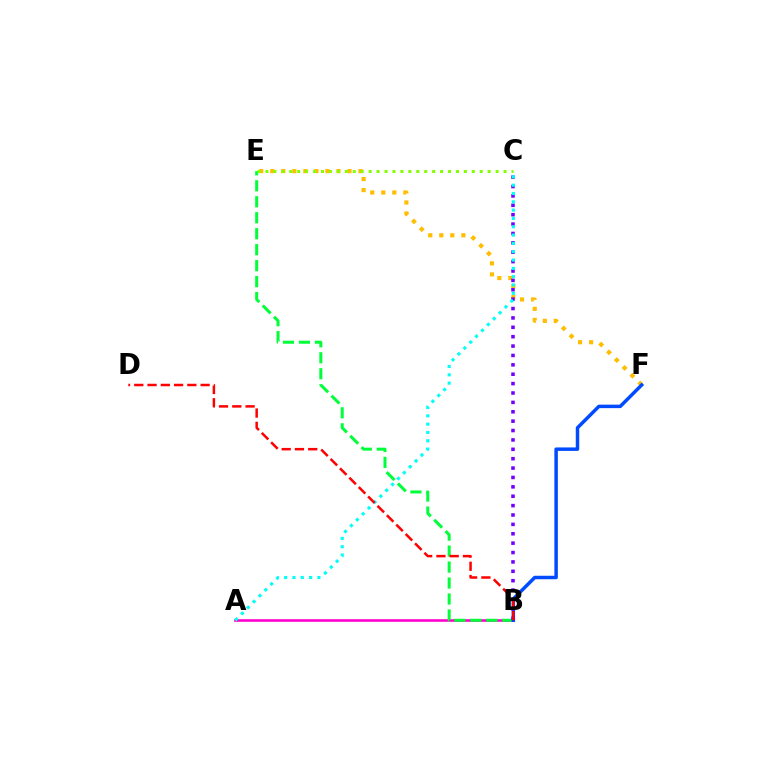{('A', 'B'): [{'color': '#ff00cf', 'line_style': 'solid', 'thickness': 1.87}], ('E', 'F'): [{'color': '#ffbd00', 'line_style': 'dotted', 'thickness': 3.0}], ('B', 'E'): [{'color': '#00ff39', 'line_style': 'dashed', 'thickness': 2.17}], ('B', 'F'): [{'color': '#004bff', 'line_style': 'solid', 'thickness': 2.5}], ('B', 'C'): [{'color': '#7200ff', 'line_style': 'dotted', 'thickness': 2.55}], ('A', 'C'): [{'color': '#00fff6', 'line_style': 'dotted', 'thickness': 2.26}], ('C', 'E'): [{'color': '#84ff00', 'line_style': 'dotted', 'thickness': 2.16}], ('B', 'D'): [{'color': '#ff0000', 'line_style': 'dashed', 'thickness': 1.8}]}